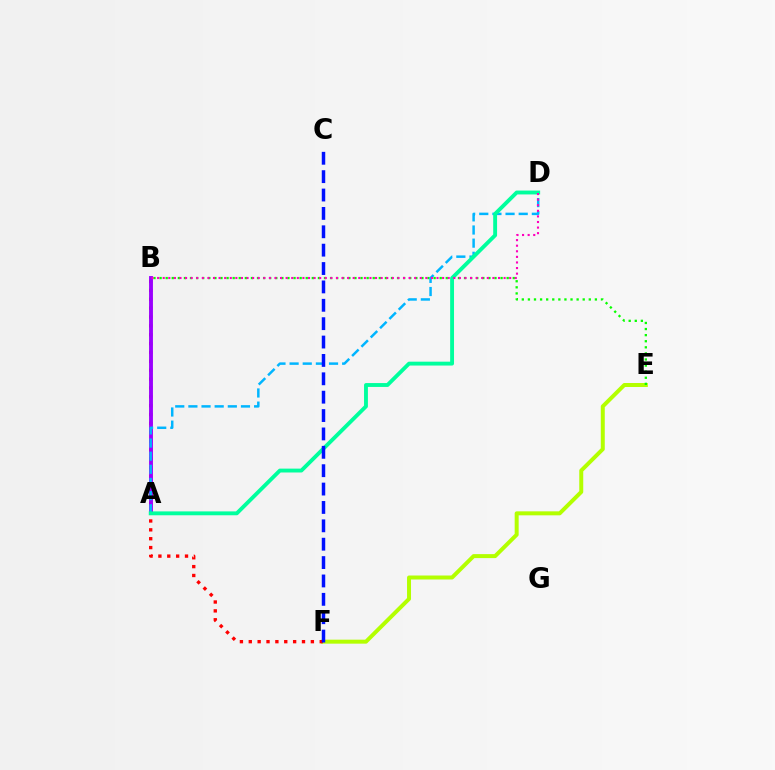{('E', 'F'): [{'color': '#b3ff00', 'line_style': 'solid', 'thickness': 2.86}], ('A', 'B'): [{'color': '#ffa500', 'line_style': 'dashed', 'thickness': 1.51}, {'color': '#9b00ff', 'line_style': 'solid', 'thickness': 2.78}], ('B', 'F'): [{'color': '#ff0000', 'line_style': 'dotted', 'thickness': 2.41}], ('B', 'E'): [{'color': '#08ff00', 'line_style': 'dotted', 'thickness': 1.65}], ('A', 'D'): [{'color': '#00b5ff', 'line_style': 'dashed', 'thickness': 1.79}, {'color': '#00ff9d', 'line_style': 'solid', 'thickness': 2.79}], ('B', 'D'): [{'color': '#ff00bd', 'line_style': 'dotted', 'thickness': 1.52}], ('C', 'F'): [{'color': '#0010ff', 'line_style': 'dashed', 'thickness': 2.5}]}